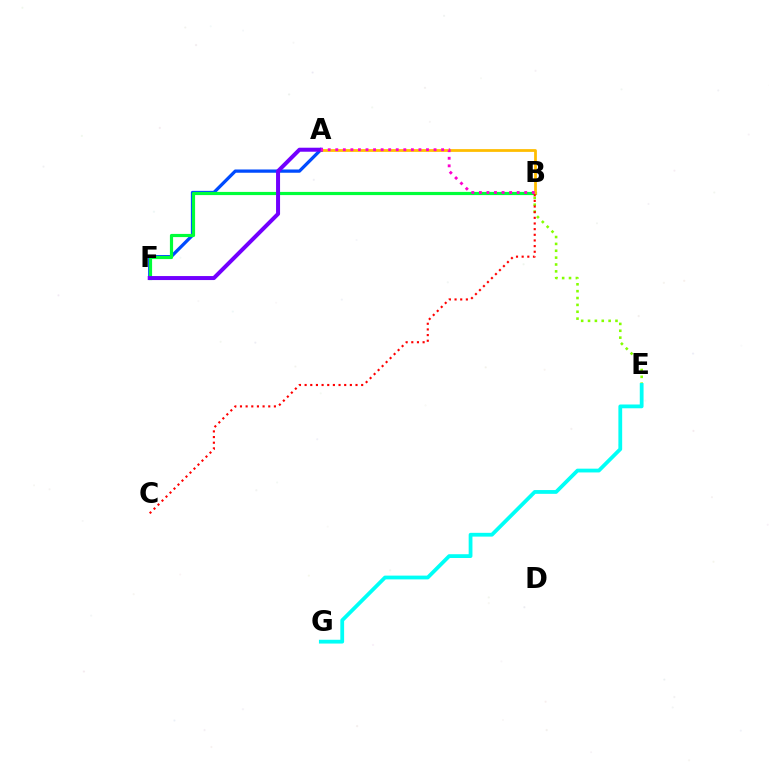{('B', 'E'): [{'color': '#84ff00', 'line_style': 'dotted', 'thickness': 1.87}], ('A', 'F'): [{'color': '#004bff', 'line_style': 'solid', 'thickness': 2.35}, {'color': '#7200ff', 'line_style': 'solid', 'thickness': 2.88}], ('B', 'F'): [{'color': '#00ff39', 'line_style': 'solid', 'thickness': 2.29}], ('A', 'B'): [{'color': '#ffbd00', 'line_style': 'solid', 'thickness': 1.99}, {'color': '#ff00cf', 'line_style': 'dotted', 'thickness': 2.05}], ('B', 'C'): [{'color': '#ff0000', 'line_style': 'dotted', 'thickness': 1.54}], ('E', 'G'): [{'color': '#00fff6', 'line_style': 'solid', 'thickness': 2.72}]}